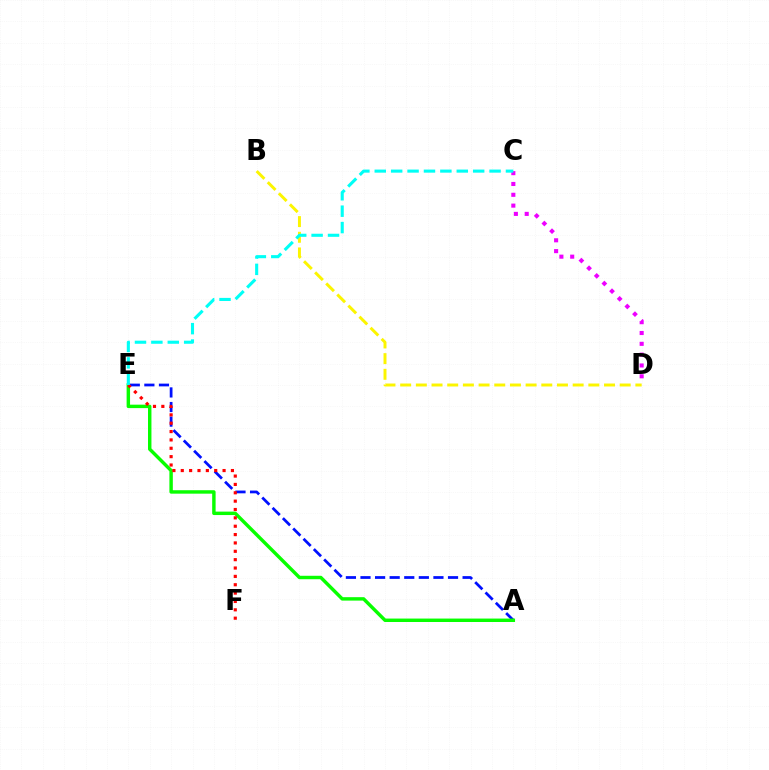{('A', 'E'): [{'color': '#0010ff', 'line_style': 'dashed', 'thickness': 1.98}, {'color': '#08ff00', 'line_style': 'solid', 'thickness': 2.47}], ('B', 'D'): [{'color': '#fcf500', 'line_style': 'dashed', 'thickness': 2.13}], ('E', 'F'): [{'color': '#ff0000', 'line_style': 'dotted', 'thickness': 2.27}], ('C', 'D'): [{'color': '#ee00ff', 'line_style': 'dotted', 'thickness': 2.94}], ('C', 'E'): [{'color': '#00fff6', 'line_style': 'dashed', 'thickness': 2.23}]}